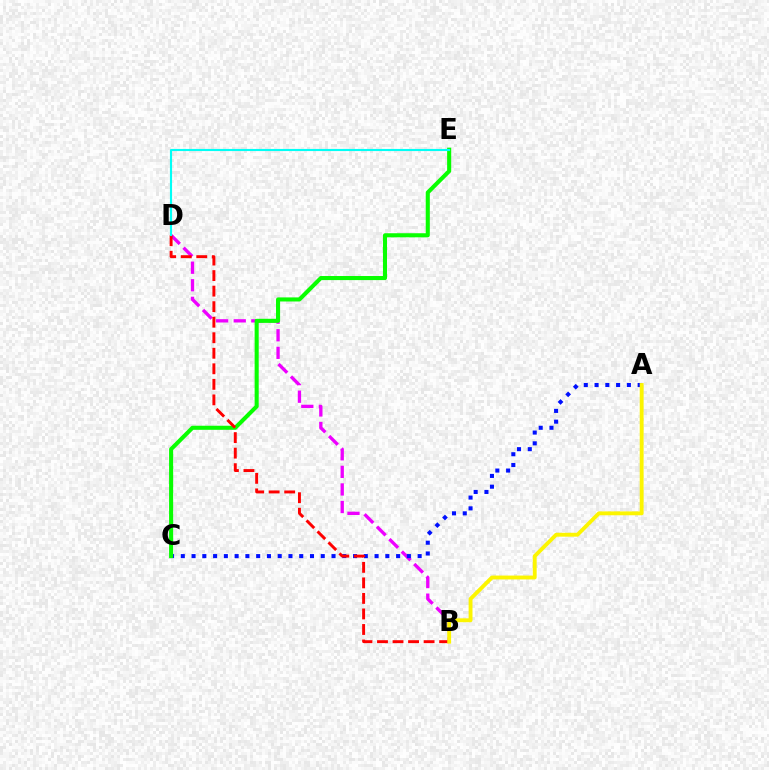{('B', 'D'): [{'color': '#ee00ff', 'line_style': 'dashed', 'thickness': 2.39}, {'color': '#ff0000', 'line_style': 'dashed', 'thickness': 2.11}], ('A', 'C'): [{'color': '#0010ff', 'line_style': 'dotted', 'thickness': 2.93}], ('C', 'E'): [{'color': '#08ff00', 'line_style': 'solid', 'thickness': 2.94}], ('D', 'E'): [{'color': '#00fff6', 'line_style': 'solid', 'thickness': 1.54}], ('A', 'B'): [{'color': '#fcf500', 'line_style': 'solid', 'thickness': 2.79}]}